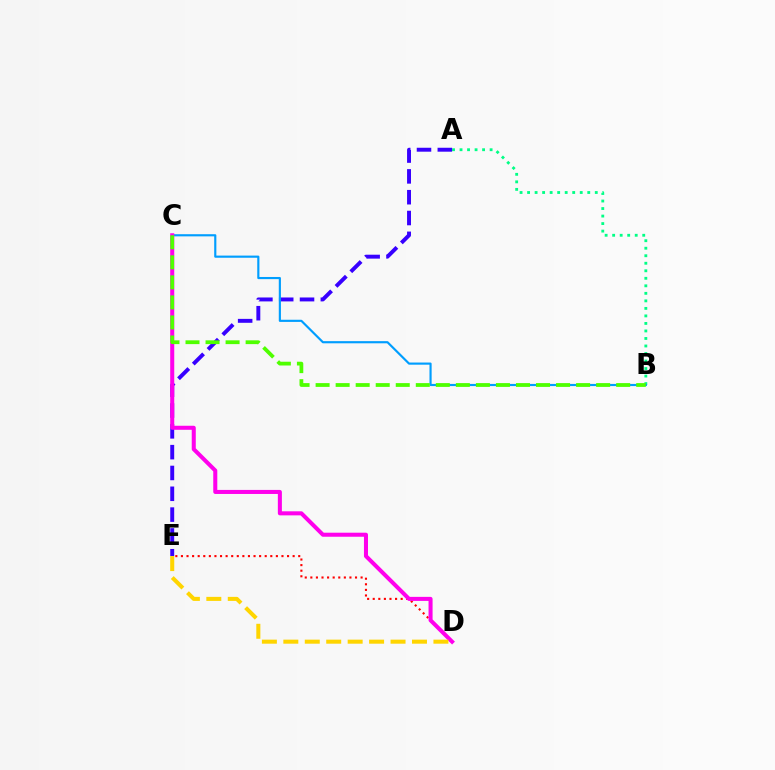{('A', 'B'): [{'color': '#00ff86', 'line_style': 'dotted', 'thickness': 2.04}], ('A', 'E'): [{'color': '#3700ff', 'line_style': 'dashed', 'thickness': 2.83}], ('B', 'C'): [{'color': '#009eff', 'line_style': 'solid', 'thickness': 1.55}, {'color': '#4fff00', 'line_style': 'dashed', 'thickness': 2.72}], ('D', 'E'): [{'color': '#ff0000', 'line_style': 'dotted', 'thickness': 1.52}, {'color': '#ffd500', 'line_style': 'dashed', 'thickness': 2.91}], ('C', 'D'): [{'color': '#ff00ed', 'line_style': 'solid', 'thickness': 2.91}]}